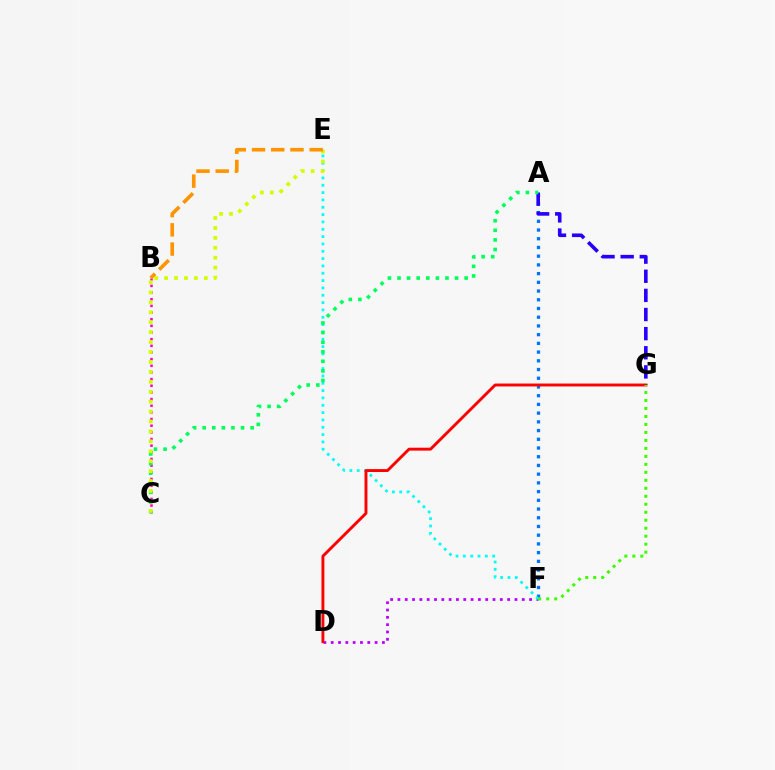{('A', 'F'): [{'color': '#0074ff', 'line_style': 'dotted', 'thickness': 2.37}], ('B', 'C'): [{'color': '#ff00ac', 'line_style': 'dotted', 'thickness': 1.81}], ('A', 'G'): [{'color': '#2500ff', 'line_style': 'dashed', 'thickness': 2.6}], ('D', 'F'): [{'color': '#b900ff', 'line_style': 'dotted', 'thickness': 1.99}], ('E', 'F'): [{'color': '#00fff6', 'line_style': 'dotted', 'thickness': 1.99}], ('A', 'C'): [{'color': '#00ff5c', 'line_style': 'dotted', 'thickness': 2.61}], ('D', 'G'): [{'color': '#ff0000', 'line_style': 'solid', 'thickness': 2.1}], ('C', 'E'): [{'color': '#d1ff00', 'line_style': 'dotted', 'thickness': 2.7}], ('F', 'G'): [{'color': '#3dff00', 'line_style': 'dotted', 'thickness': 2.17}], ('B', 'E'): [{'color': '#ff9400', 'line_style': 'dashed', 'thickness': 2.61}]}